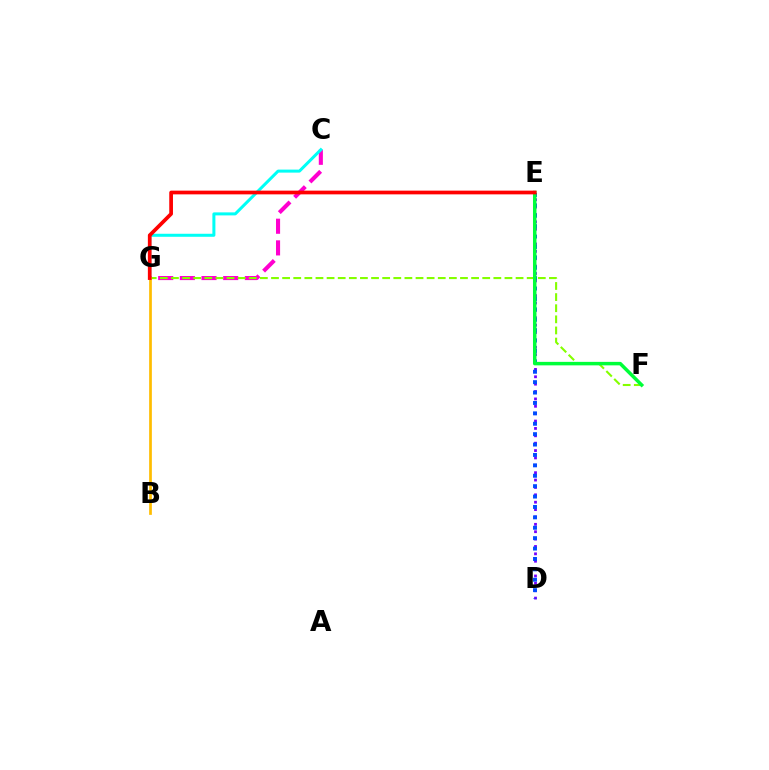{('C', 'G'): [{'color': '#ff00cf', 'line_style': 'dashed', 'thickness': 2.94}, {'color': '#00fff6', 'line_style': 'solid', 'thickness': 2.18}], ('D', 'E'): [{'color': '#7200ff', 'line_style': 'dotted', 'thickness': 2.0}, {'color': '#004bff', 'line_style': 'dotted', 'thickness': 2.83}], ('F', 'G'): [{'color': '#84ff00', 'line_style': 'dashed', 'thickness': 1.51}], ('E', 'F'): [{'color': '#00ff39', 'line_style': 'solid', 'thickness': 2.51}], ('B', 'G'): [{'color': '#ffbd00', 'line_style': 'solid', 'thickness': 1.95}], ('E', 'G'): [{'color': '#ff0000', 'line_style': 'solid', 'thickness': 2.68}]}